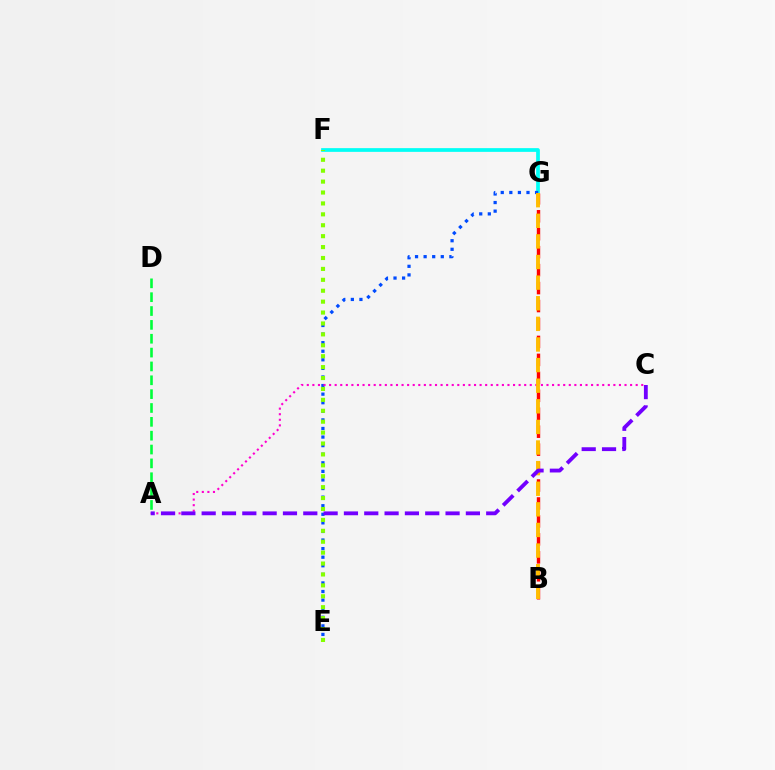{('F', 'G'): [{'color': '#00fff6', 'line_style': 'solid', 'thickness': 2.68}], ('E', 'G'): [{'color': '#004bff', 'line_style': 'dotted', 'thickness': 2.33}], ('A', 'C'): [{'color': '#ff00cf', 'line_style': 'dotted', 'thickness': 1.51}, {'color': '#7200ff', 'line_style': 'dashed', 'thickness': 2.76}], ('E', 'F'): [{'color': '#84ff00', 'line_style': 'dotted', 'thickness': 2.96}], ('B', 'G'): [{'color': '#ff0000', 'line_style': 'dashed', 'thickness': 2.44}, {'color': '#ffbd00', 'line_style': 'dashed', 'thickness': 2.8}], ('A', 'D'): [{'color': '#00ff39', 'line_style': 'dashed', 'thickness': 1.88}]}